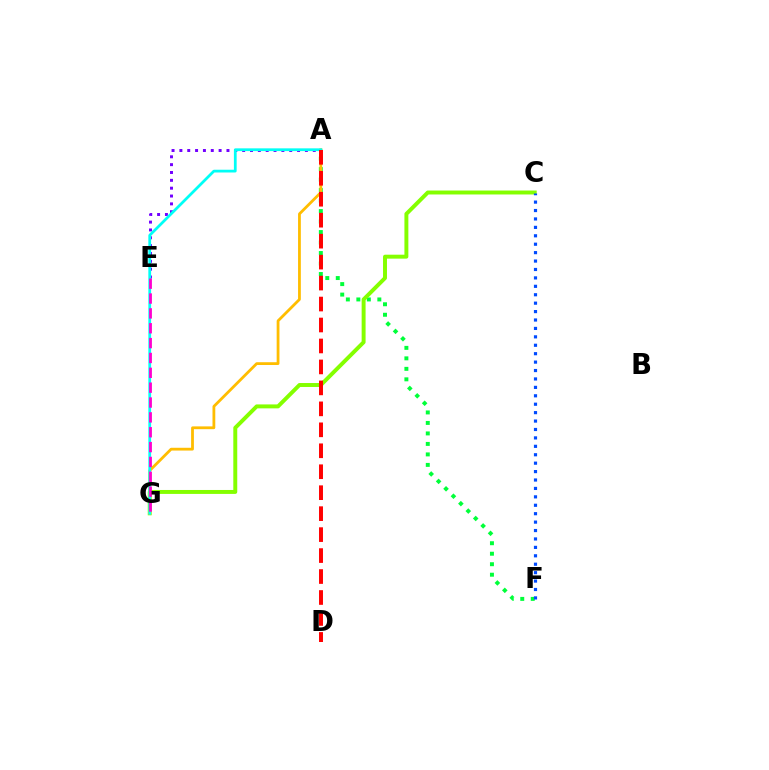{('A', 'E'): [{'color': '#7200ff', 'line_style': 'dotted', 'thickness': 2.13}], ('A', 'F'): [{'color': '#00ff39', 'line_style': 'dotted', 'thickness': 2.85}], ('C', 'G'): [{'color': '#84ff00', 'line_style': 'solid', 'thickness': 2.84}], ('C', 'F'): [{'color': '#004bff', 'line_style': 'dotted', 'thickness': 2.29}], ('A', 'G'): [{'color': '#ffbd00', 'line_style': 'solid', 'thickness': 2.01}, {'color': '#00fff6', 'line_style': 'solid', 'thickness': 1.99}], ('E', 'G'): [{'color': '#ff00cf', 'line_style': 'dashed', 'thickness': 2.02}], ('A', 'D'): [{'color': '#ff0000', 'line_style': 'dashed', 'thickness': 2.85}]}